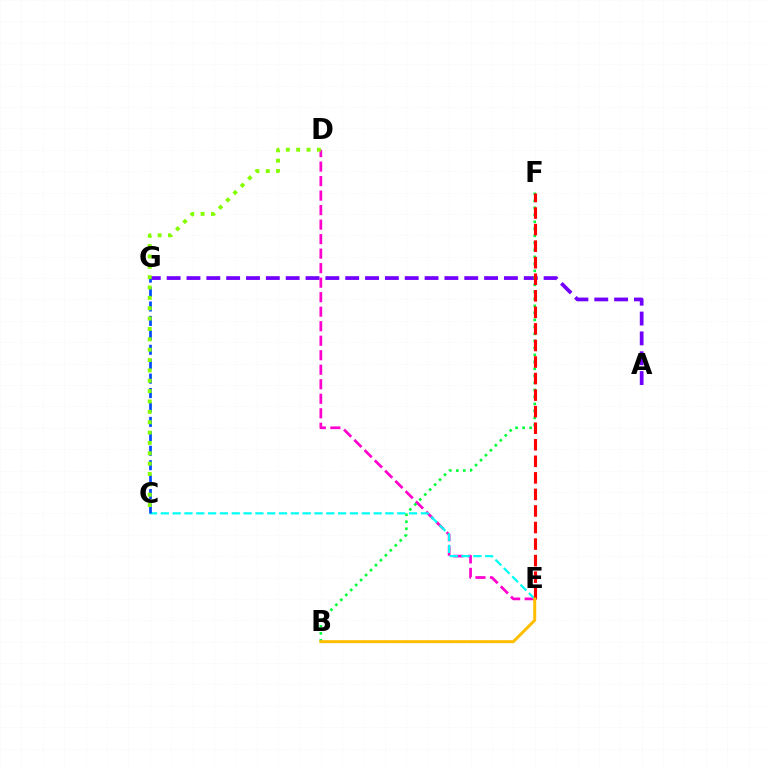{('D', 'E'): [{'color': '#ff00cf', 'line_style': 'dashed', 'thickness': 1.97}], ('A', 'G'): [{'color': '#7200ff', 'line_style': 'dashed', 'thickness': 2.7}], ('B', 'F'): [{'color': '#00ff39', 'line_style': 'dotted', 'thickness': 1.9}], ('C', 'E'): [{'color': '#00fff6', 'line_style': 'dashed', 'thickness': 1.61}], ('C', 'G'): [{'color': '#004bff', 'line_style': 'dashed', 'thickness': 1.96}], ('E', 'F'): [{'color': '#ff0000', 'line_style': 'dashed', 'thickness': 2.25}], ('B', 'E'): [{'color': '#ffbd00', 'line_style': 'solid', 'thickness': 2.14}], ('C', 'D'): [{'color': '#84ff00', 'line_style': 'dotted', 'thickness': 2.81}]}